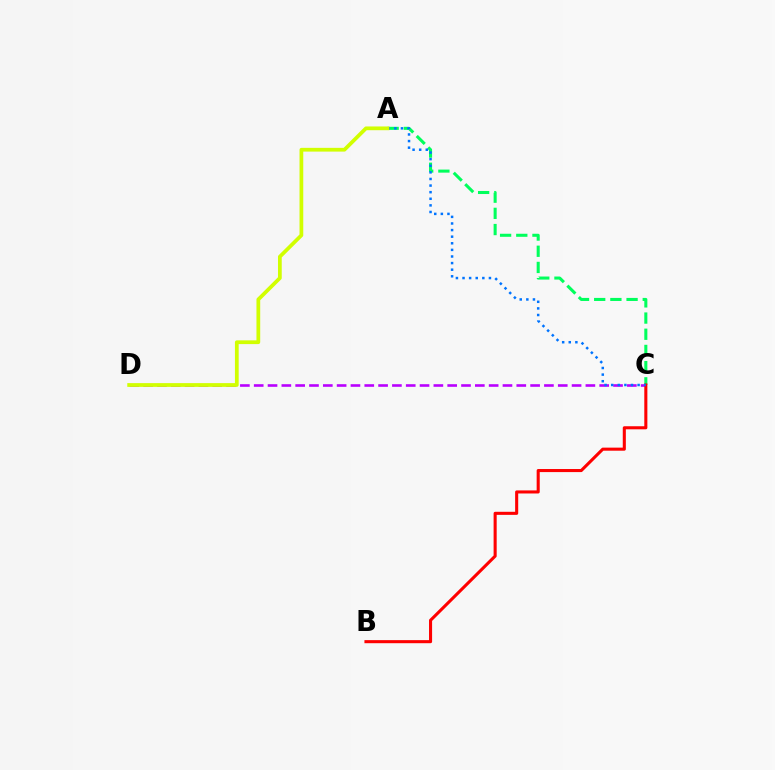{('C', 'D'): [{'color': '#b900ff', 'line_style': 'dashed', 'thickness': 1.88}], ('A', 'C'): [{'color': '#00ff5c', 'line_style': 'dashed', 'thickness': 2.2}, {'color': '#0074ff', 'line_style': 'dotted', 'thickness': 1.79}], ('B', 'C'): [{'color': '#ff0000', 'line_style': 'solid', 'thickness': 2.21}], ('A', 'D'): [{'color': '#d1ff00', 'line_style': 'solid', 'thickness': 2.7}]}